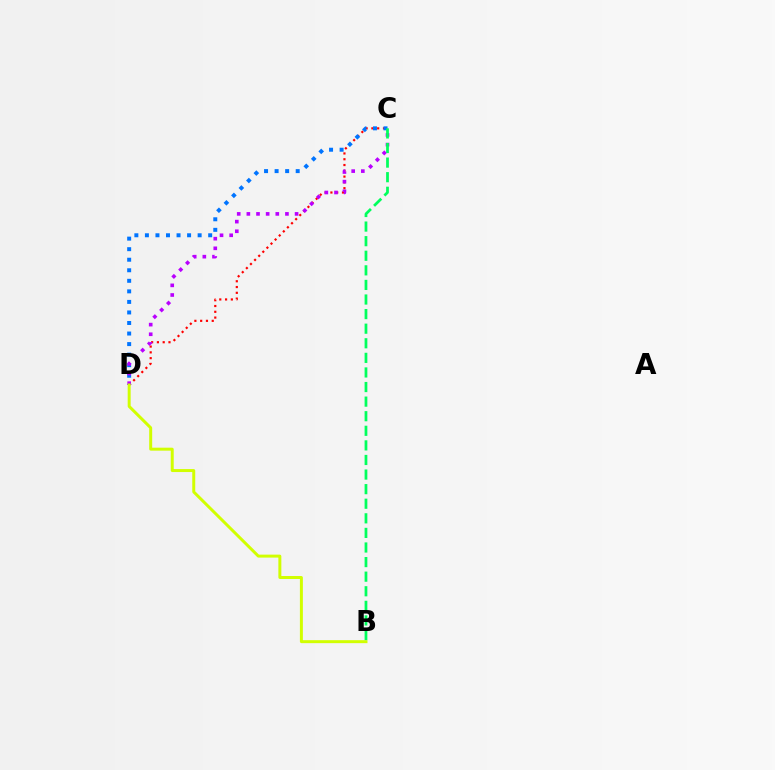{('C', 'D'): [{'color': '#ff0000', 'line_style': 'dotted', 'thickness': 1.57}, {'color': '#0074ff', 'line_style': 'dotted', 'thickness': 2.87}, {'color': '#b900ff', 'line_style': 'dotted', 'thickness': 2.62}], ('B', 'D'): [{'color': '#d1ff00', 'line_style': 'solid', 'thickness': 2.14}], ('B', 'C'): [{'color': '#00ff5c', 'line_style': 'dashed', 'thickness': 1.98}]}